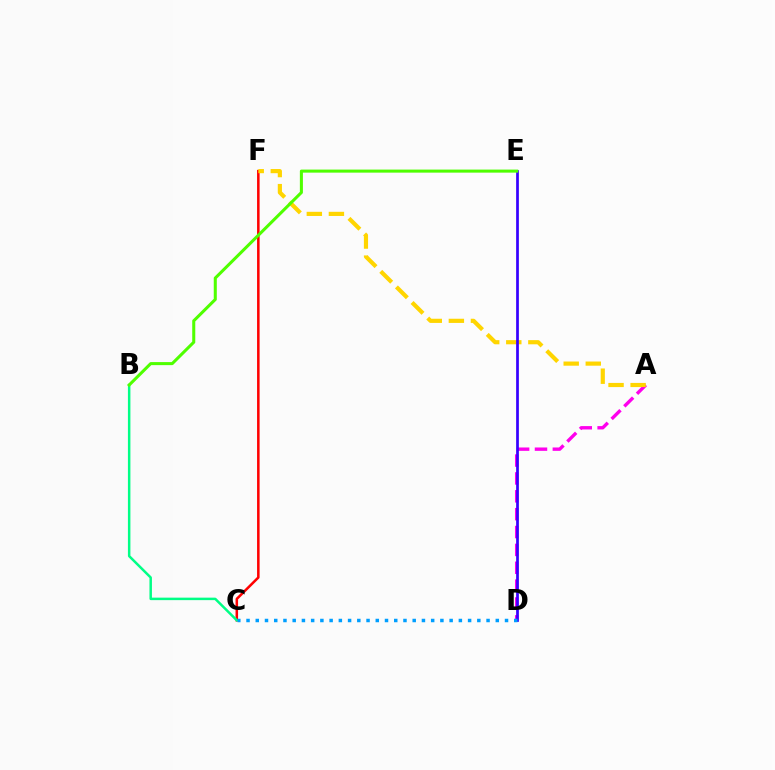{('C', 'F'): [{'color': '#ff0000', 'line_style': 'solid', 'thickness': 1.82}], ('B', 'C'): [{'color': '#00ff86', 'line_style': 'solid', 'thickness': 1.79}], ('A', 'D'): [{'color': '#ff00ed', 'line_style': 'dashed', 'thickness': 2.43}], ('A', 'F'): [{'color': '#ffd500', 'line_style': 'dashed', 'thickness': 3.0}], ('D', 'E'): [{'color': '#3700ff', 'line_style': 'solid', 'thickness': 1.96}], ('C', 'D'): [{'color': '#009eff', 'line_style': 'dotted', 'thickness': 2.51}], ('B', 'E'): [{'color': '#4fff00', 'line_style': 'solid', 'thickness': 2.19}]}